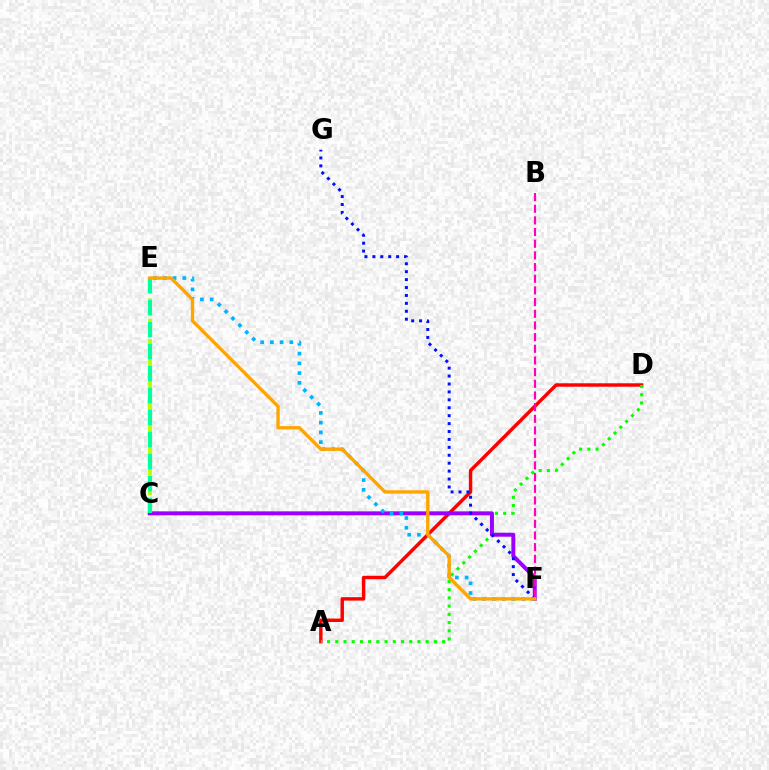{('A', 'D'): [{'color': '#ff0000', 'line_style': 'solid', 'thickness': 2.48}, {'color': '#08ff00', 'line_style': 'dotted', 'thickness': 2.23}], ('C', 'F'): [{'color': '#9b00ff', 'line_style': 'solid', 'thickness': 2.86}], ('E', 'F'): [{'color': '#00b5ff', 'line_style': 'dotted', 'thickness': 2.65}, {'color': '#ffa500', 'line_style': 'solid', 'thickness': 2.42}], ('F', 'G'): [{'color': '#0010ff', 'line_style': 'dotted', 'thickness': 2.15}], ('C', 'E'): [{'color': '#b3ff00', 'line_style': 'dashed', 'thickness': 2.76}, {'color': '#00ff9d', 'line_style': 'dashed', 'thickness': 2.98}], ('B', 'F'): [{'color': '#ff00bd', 'line_style': 'dashed', 'thickness': 1.59}]}